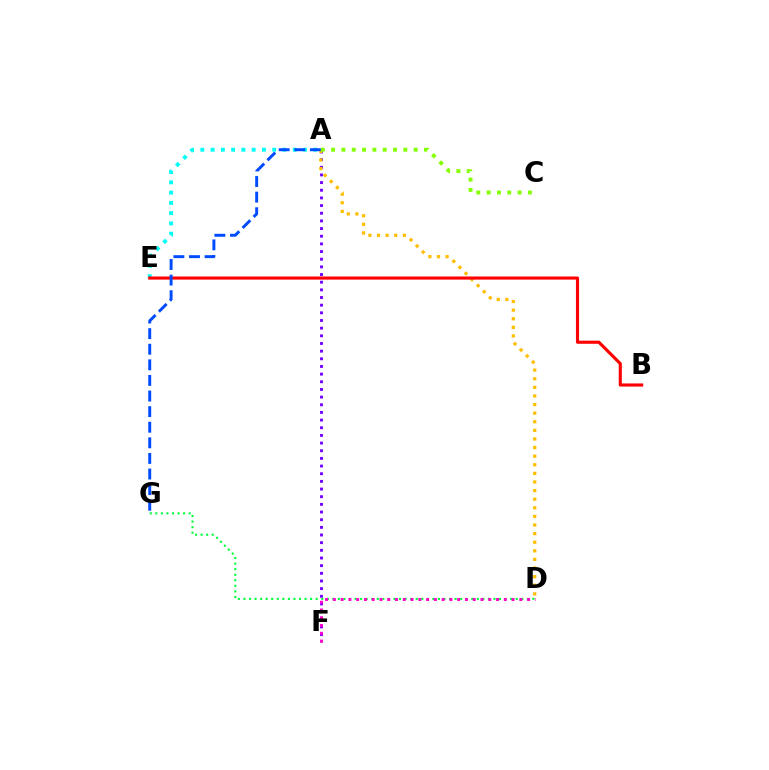{('A', 'F'): [{'color': '#7200ff', 'line_style': 'dotted', 'thickness': 2.08}], ('D', 'G'): [{'color': '#00ff39', 'line_style': 'dotted', 'thickness': 1.51}], ('A', 'D'): [{'color': '#ffbd00', 'line_style': 'dotted', 'thickness': 2.34}], ('D', 'F'): [{'color': '#ff00cf', 'line_style': 'dotted', 'thickness': 2.11}], ('A', 'E'): [{'color': '#00fff6', 'line_style': 'dotted', 'thickness': 2.79}], ('A', 'C'): [{'color': '#84ff00', 'line_style': 'dotted', 'thickness': 2.8}], ('B', 'E'): [{'color': '#ff0000', 'line_style': 'solid', 'thickness': 2.24}], ('A', 'G'): [{'color': '#004bff', 'line_style': 'dashed', 'thickness': 2.12}]}